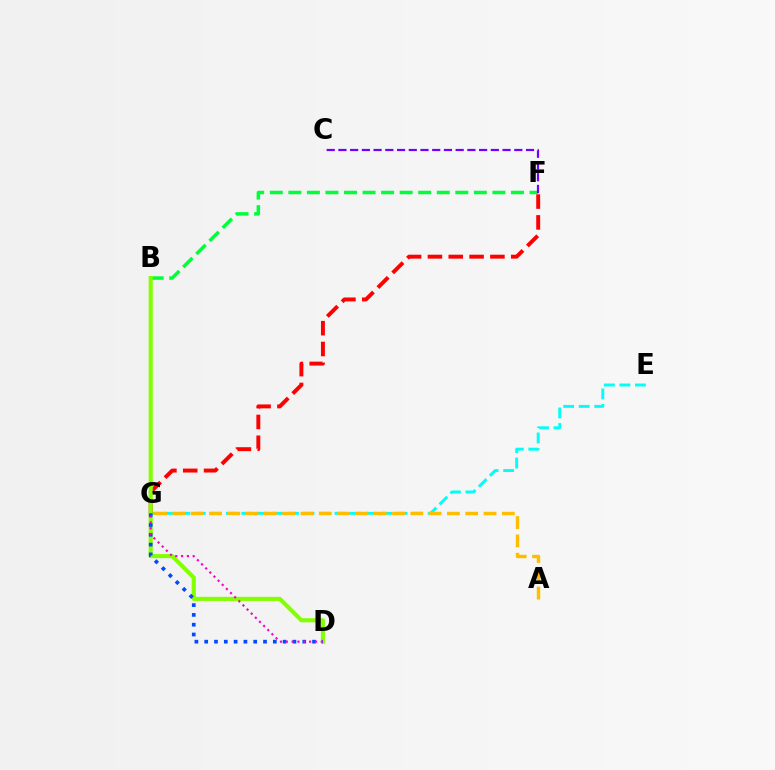{('B', 'F'): [{'color': '#00ff39', 'line_style': 'dashed', 'thickness': 2.52}], ('C', 'F'): [{'color': '#7200ff', 'line_style': 'dashed', 'thickness': 1.59}], ('E', 'G'): [{'color': '#00fff6', 'line_style': 'dashed', 'thickness': 2.11}], ('F', 'G'): [{'color': '#ff0000', 'line_style': 'dashed', 'thickness': 2.83}], ('B', 'D'): [{'color': '#84ff00', 'line_style': 'solid', 'thickness': 2.96}], ('D', 'G'): [{'color': '#004bff', 'line_style': 'dotted', 'thickness': 2.66}, {'color': '#ff00cf', 'line_style': 'dotted', 'thickness': 1.59}], ('A', 'G'): [{'color': '#ffbd00', 'line_style': 'dashed', 'thickness': 2.49}]}